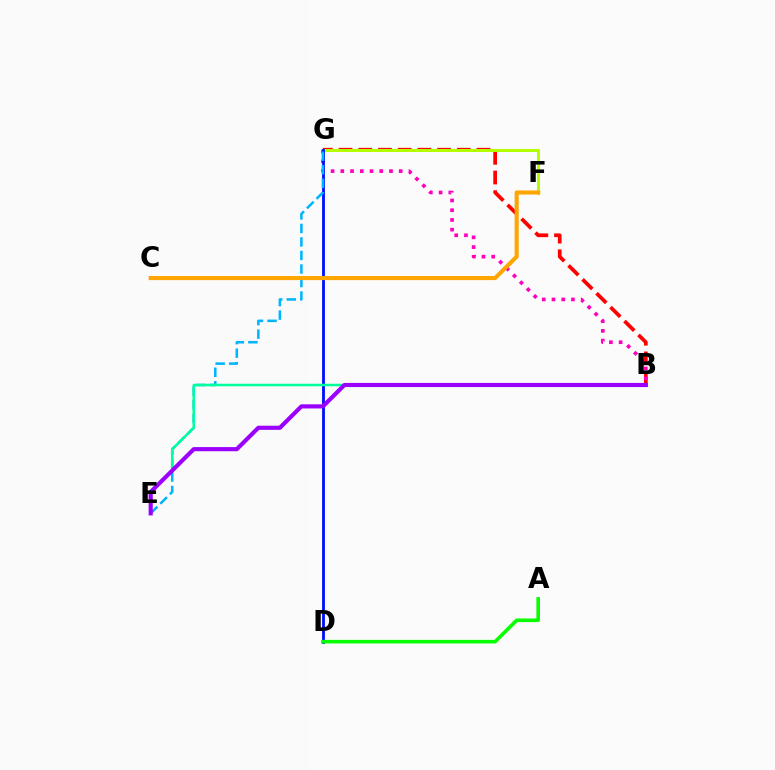{('B', 'G'): [{'color': '#ff0000', 'line_style': 'dashed', 'thickness': 2.68}, {'color': '#ff00bd', 'line_style': 'dotted', 'thickness': 2.65}], ('F', 'G'): [{'color': '#b3ff00', 'line_style': 'solid', 'thickness': 2.2}], ('D', 'G'): [{'color': '#0010ff', 'line_style': 'solid', 'thickness': 2.04}], ('A', 'D'): [{'color': '#08ff00', 'line_style': 'solid', 'thickness': 2.59}], ('E', 'G'): [{'color': '#00b5ff', 'line_style': 'dashed', 'thickness': 1.84}], ('C', 'F'): [{'color': '#ffa500', 'line_style': 'solid', 'thickness': 2.95}], ('B', 'E'): [{'color': '#00ff9d', 'line_style': 'solid', 'thickness': 1.82}, {'color': '#9b00ff', 'line_style': 'solid', 'thickness': 2.98}]}